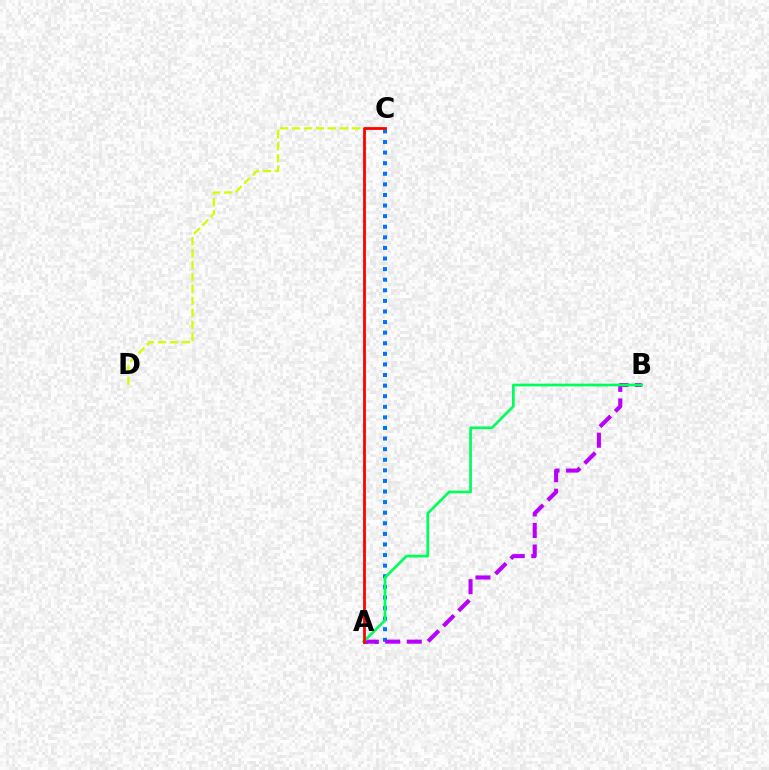{('A', 'C'): [{'color': '#0074ff', 'line_style': 'dotted', 'thickness': 2.88}, {'color': '#ff0000', 'line_style': 'solid', 'thickness': 2.0}], ('A', 'B'): [{'color': '#b900ff', 'line_style': 'dashed', 'thickness': 2.93}, {'color': '#00ff5c', 'line_style': 'solid', 'thickness': 1.95}], ('C', 'D'): [{'color': '#d1ff00', 'line_style': 'dashed', 'thickness': 1.62}]}